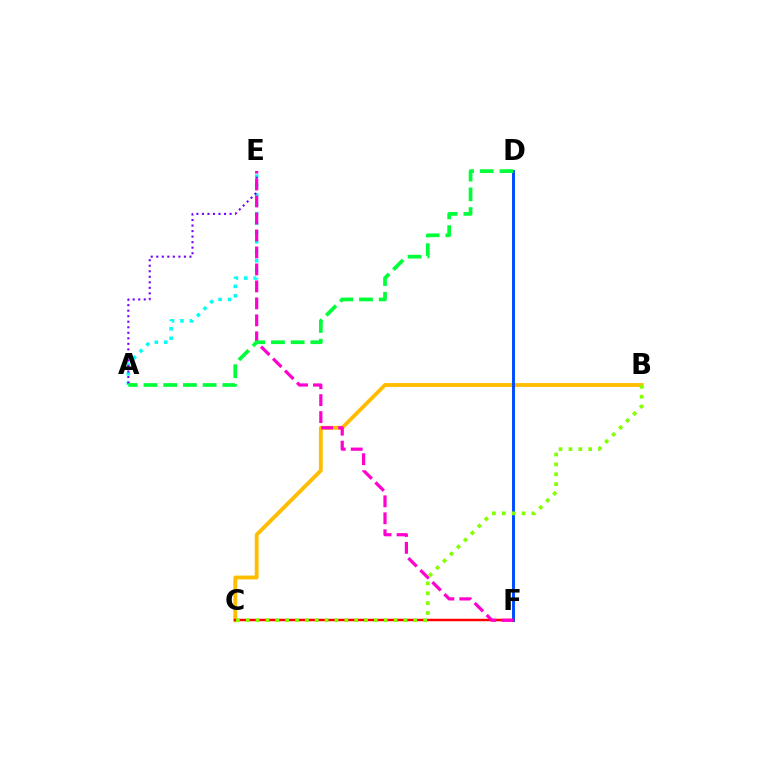{('B', 'C'): [{'color': '#ffbd00', 'line_style': 'solid', 'thickness': 2.77}, {'color': '#84ff00', 'line_style': 'dotted', 'thickness': 2.68}], ('D', 'F'): [{'color': '#004bff', 'line_style': 'solid', 'thickness': 2.11}], ('A', 'E'): [{'color': '#00fff6', 'line_style': 'dotted', 'thickness': 2.56}, {'color': '#7200ff', 'line_style': 'dotted', 'thickness': 1.5}], ('C', 'F'): [{'color': '#ff0000', 'line_style': 'solid', 'thickness': 1.77}], ('E', 'F'): [{'color': '#ff00cf', 'line_style': 'dashed', 'thickness': 2.31}], ('A', 'D'): [{'color': '#00ff39', 'line_style': 'dashed', 'thickness': 2.68}]}